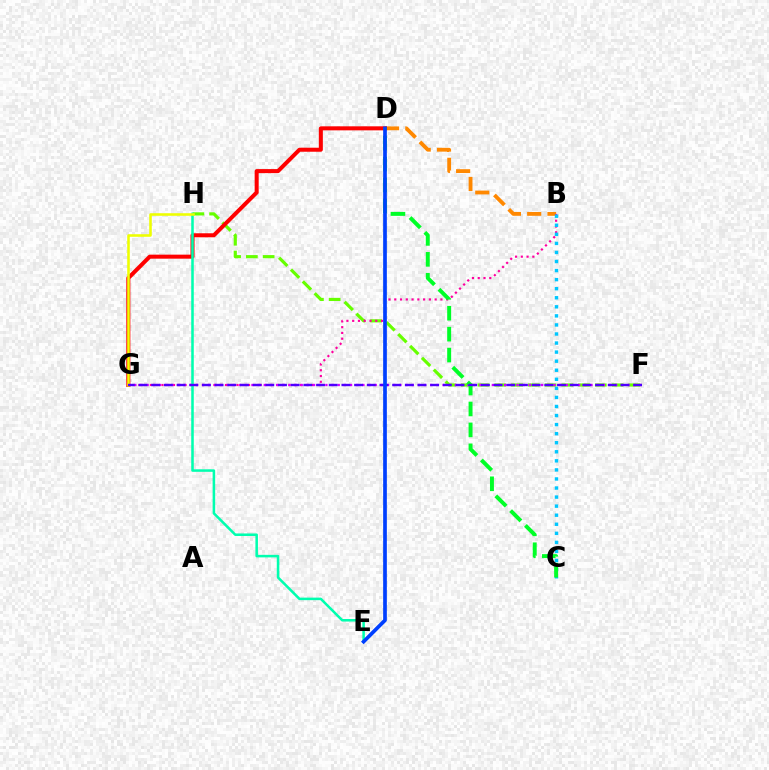{('B', 'D'): [{'color': '#ff8800', 'line_style': 'dashed', 'thickness': 2.75}], ('F', 'H'): [{'color': '#66ff00', 'line_style': 'dashed', 'thickness': 2.28}], ('B', 'G'): [{'color': '#ff00a0', 'line_style': 'dotted', 'thickness': 1.57}], ('D', 'G'): [{'color': '#ff0000', 'line_style': 'solid', 'thickness': 2.9}], ('B', 'C'): [{'color': '#00c7ff', 'line_style': 'dotted', 'thickness': 2.46}], ('F', 'G'): [{'color': '#d600ff', 'line_style': 'dotted', 'thickness': 1.67}, {'color': '#4f00ff', 'line_style': 'dashed', 'thickness': 1.72}], ('E', 'H'): [{'color': '#00ffaf', 'line_style': 'solid', 'thickness': 1.83}], ('C', 'D'): [{'color': '#00ff27', 'line_style': 'dashed', 'thickness': 2.84}], ('G', 'H'): [{'color': '#eeff00', 'line_style': 'solid', 'thickness': 1.85}], ('D', 'E'): [{'color': '#003fff', 'line_style': 'solid', 'thickness': 2.66}]}